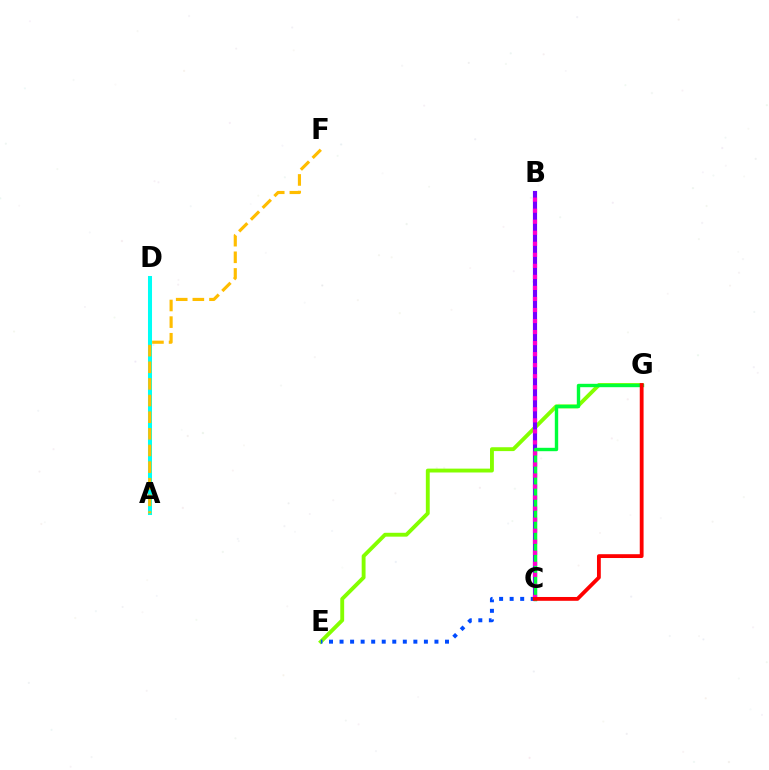{('E', 'G'): [{'color': '#84ff00', 'line_style': 'solid', 'thickness': 2.79}], ('C', 'E'): [{'color': '#004bff', 'line_style': 'dotted', 'thickness': 2.86}], ('B', 'C'): [{'color': '#7200ff', 'line_style': 'solid', 'thickness': 2.98}, {'color': '#ff00cf', 'line_style': 'dotted', 'thickness': 3.0}], ('C', 'G'): [{'color': '#00ff39', 'line_style': 'solid', 'thickness': 2.44}, {'color': '#ff0000', 'line_style': 'solid', 'thickness': 2.75}], ('A', 'D'): [{'color': '#00fff6', 'line_style': 'solid', 'thickness': 2.91}], ('A', 'F'): [{'color': '#ffbd00', 'line_style': 'dashed', 'thickness': 2.26}]}